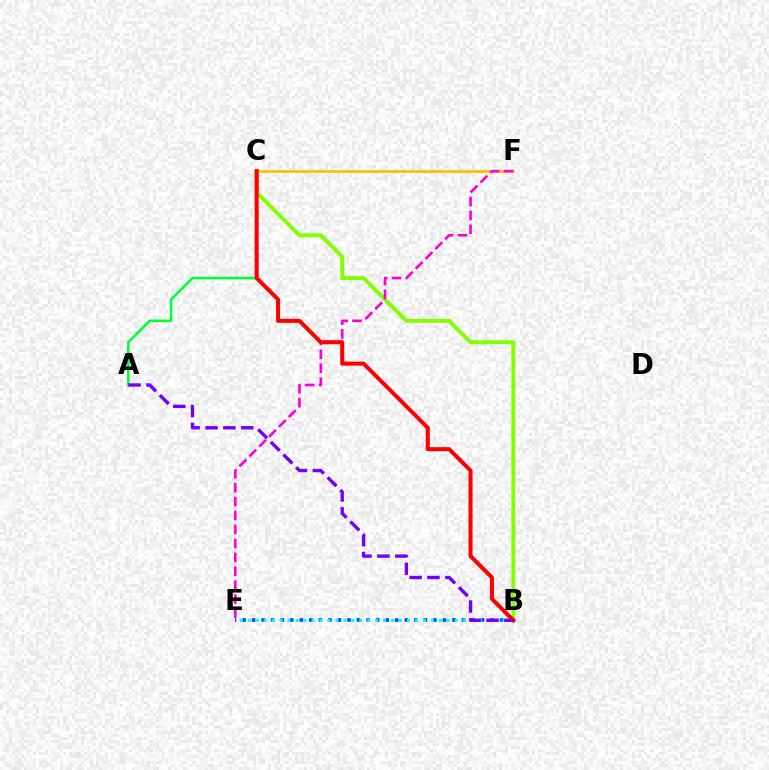{('A', 'C'): [{'color': '#00ff39', 'line_style': 'solid', 'thickness': 1.82}], ('B', 'C'): [{'color': '#84ff00', 'line_style': 'solid', 'thickness': 2.84}, {'color': '#ff0000', 'line_style': 'solid', 'thickness': 2.91}], ('C', 'F'): [{'color': '#ffbd00', 'line_style': 'solid', 'thickness': 1.91}], ('B', 'E'): [{'color': '#004bff', 'line_style': 'dotted', 'thickness': 2.59}, {'color': '#00fff6', 'line_style': 'dotted', 'thickness': 2.16}], ('E', 'F'): [{'color': '#ff00cf', 'line_style': 'dashed', 'thickness': 1.89}], ('A', 'B'): [{'color': '#7200ff', 'line_style': 'dashed', 'thickness': 2.43}]}